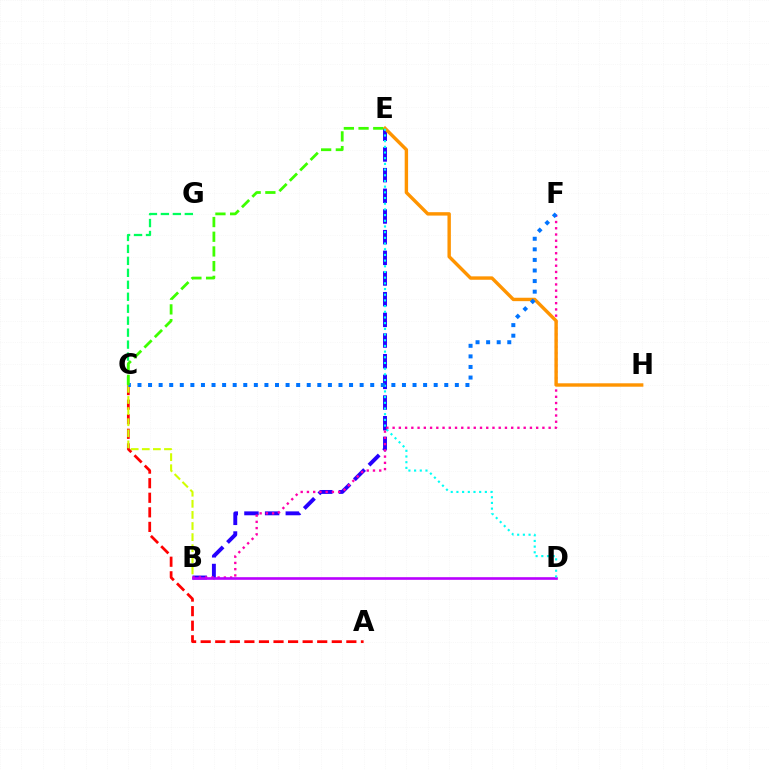{('B', 'E'): [{'color': '#2500ff', 'line_style': 'dashed', 'thickness': 2.81}], ('A', 'C'): [{'color': '#ff0000', 'line_style': 'dashed', 'thickness': 1.98}], ('B', 'F'): [{'color': '#ff00ac', 'line_style': 'dotted', 'thickness': 1.7}], ('C', 'G'): [{'color': '#00ff5c', 'line_style': 'dashed', 'thickness': 1.63}], ('B', 'D'): [{'color': '#b900ff', 'line_style': 'solid', 'thickness': 1.89}], ('E', 'H'): [{'color': '#ff9400', 'line_style': 'solid', 'thickness': 2.45}], ('B', 'C'): [{'color': '#d1ff00', 'line_style': 'dashed', 'thickness': 1.51}], ('D', 'E'): [{'color': '#00fff6', 'line_style': 'dotted', 'thickness': 1.55}], ('C', 'F'): [{'color': '#0074ff', 'line_style': 'dotted', 'thickness': 2.87}], ('C', 'E'): [{'color': '#3dff00', 'line_style': 'dashed', 'thickness': 2.0}]}